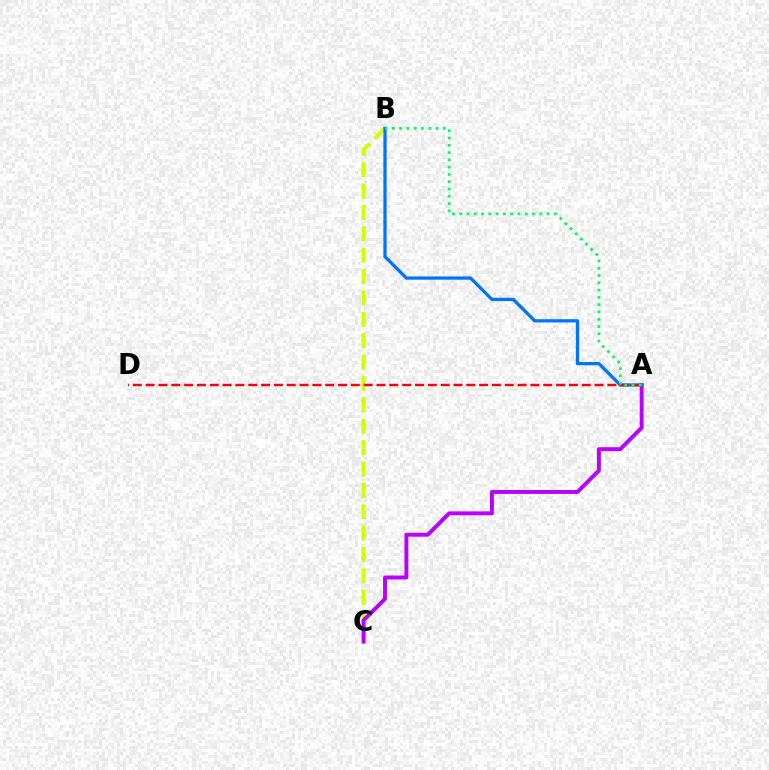{('B', 'C'): [{'color': '#d1ff00', 'line_style': 'dashed', 'thickness': 2.9}], ('A', 'C'): [{'color': '#b900ff', 'line_style': 'solid', 'thickness': 2.82}], ('A', 'B'): [{'color': '#0074ff', 'line_style': 'solid', 'thickness': 2.35}, {'color': '#00ff5c', 'line_style': 'dotted', 'thickness': 1.98}], ('A', 'D'): [{'color': '#ff0000', 'line_style': 'dashed', 'thickness': 1.74}]}